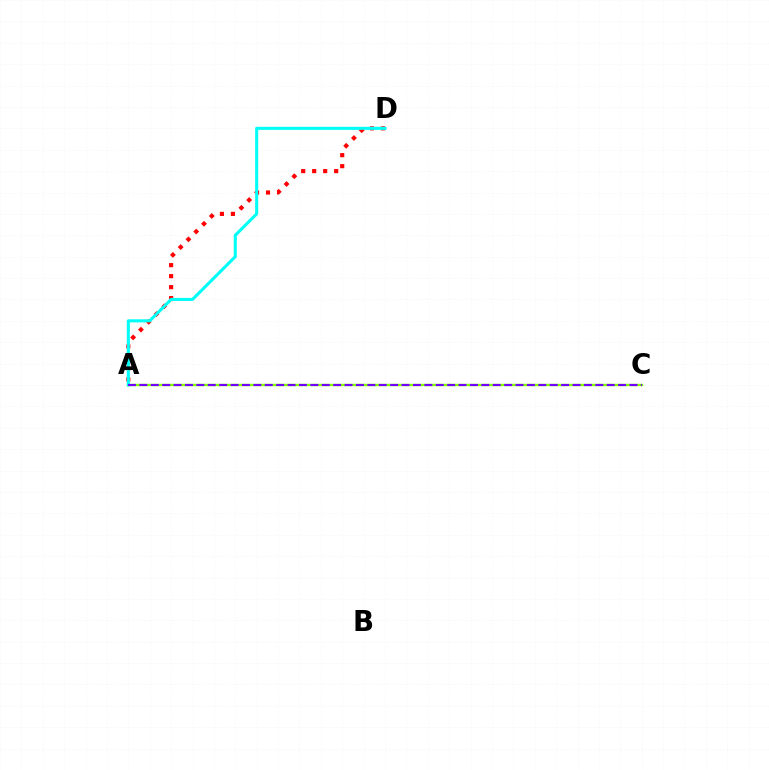{('A', 'D'): [{'color': '#ff0000', 'line_style': 'dotted', 'thickness': 2.99}, {'color': '#00fff6', 'line_style': 'solid', 'thickness': 2.21}], ('A', 'C'): [{'color': '#84ff00', 'line_style': 'solid', 'thickness': 1.73}, {'color': '#7200ff', 'line_style': 'dashed', 'thickness': 1.55}]}